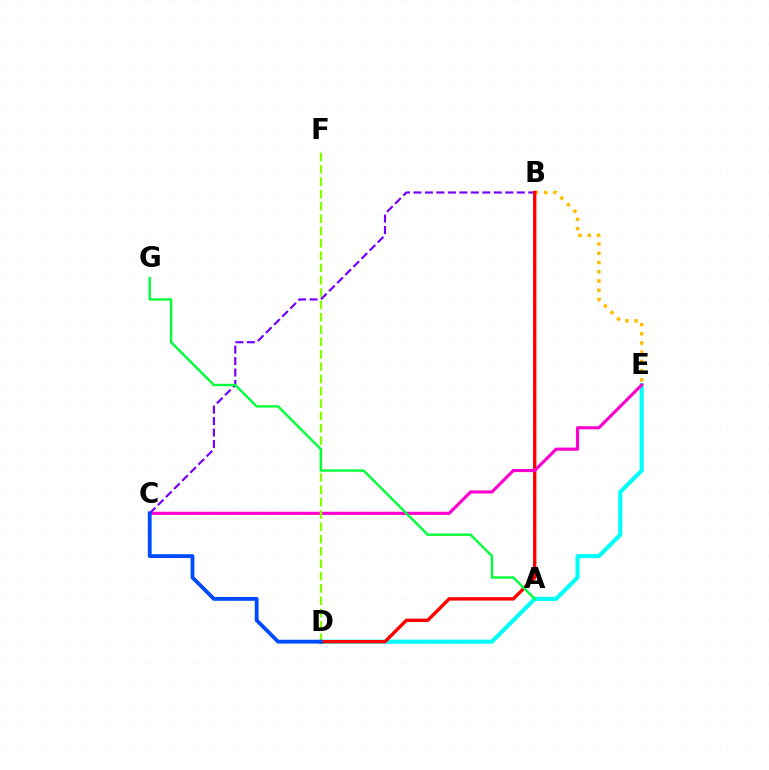{('B', 'E'): [{'color': '#ffbd00', 'line_style': 'dotted', 'thickness': 2.51}], ('D', 'E'): [{'color': '#00fff6', 'line_style': 'solid', 'thickness': 2.95}], ('B', 'C'): [{'color': '#7200ff', 'line_style': 'dashed', 'thickness': 1.56}], ('B', 'D'): [{'color': '#ff0000', 'line_style': 'solid', 'thickness': 2.43}], ('C', 'E'): [{'color': '#ff00cf', 'line_style': 'solid', 'thickness': 2.26}], ('D', 'F'): [{'color': '#84ff00', 'line_style': 'dashed', 'thickness': 1.67}], ('C', 'D'): [{'color': '#004bff', 'line_style': 'solid', 'thickness': 2.75}], ('A', 'G'): [{'color': '#00ff39', 'line_style': 'solid', 'thickness': 1.72}]}